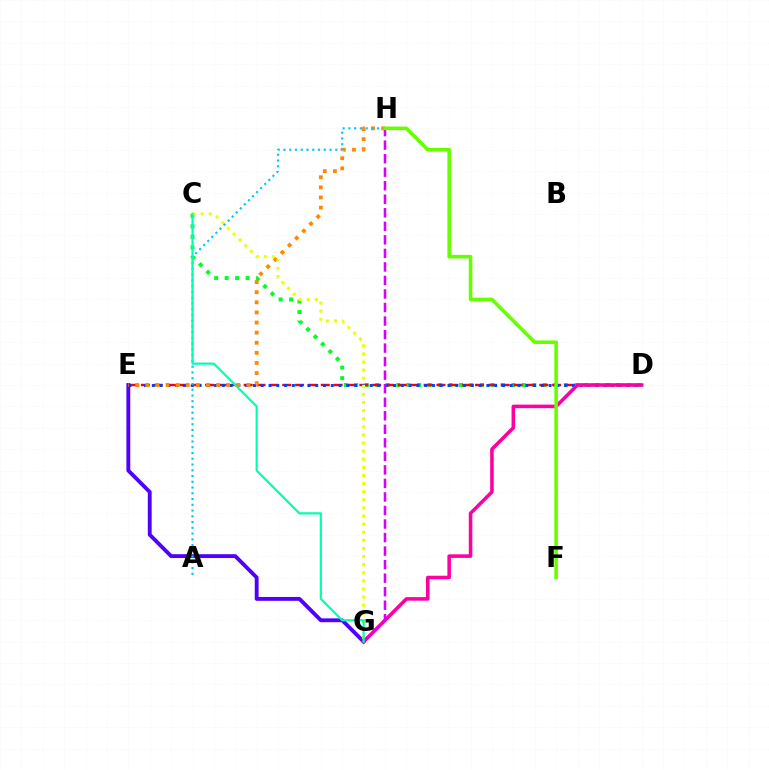{('C', 'D'): [{'color': '#00ff27', 'line_style': 'dotted', 'thickness': 2.85}], ('D', 'E'): [{'color': '#ff0000', 'line_style': 'dashed', 'thickness': 1.75}, {'color': '#003fff', 'line_style': 'dotted', 'thickness': 2.11}], ('E', 'G'): [{'color': '#4f00ff', 'line_style': 'solid', 'thickness': 2.78}], ('E', 'H'): [{'color': '#ff8800', 'line_style': 'dotted', 'thickness': 2.75}], ('C', 'G'): [{'color': '#eeff00', 'line_style': 'dotted', 'thickness': 2.2}, {'color': '#00ffaf', 'line_style': 'solid', 'thickness': 1.57}], ('A', 'H'): [{'color': '#00c7ff', 'line_style': 'dotted', 'thickness': 1.56}], ('D', 'G'): [{'color': '#ff00a0', 'line_style': 'solid', 'thickness': 2.56}], ('G', 'H'): [{'color': '#d600ff', 'line_style': 'dashed', 'thickness': 1.84}], ('F', 'H'): [{'color': '#66ff00', 'line_style': 'solid', 'thickness': 2.58}]}